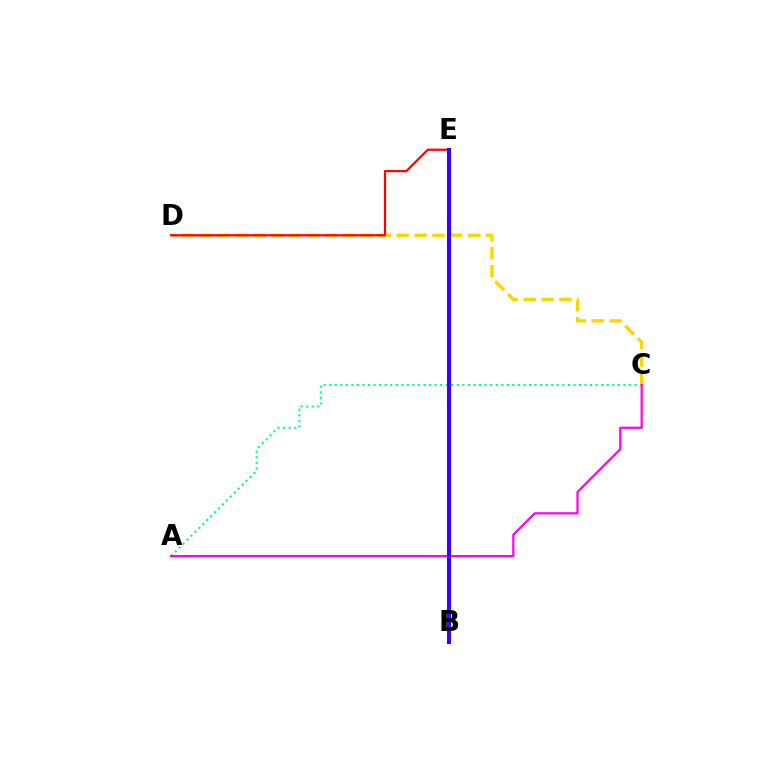{('A', 'C'): [{'color': '#00ff86', 'line_style': 'dotted', 'thickness': 1.51}, {'color': '#ff00ed', 'line_style': 'solid', 'thickness': 1.6}], ('C', 'D'): [{'color': '#ffd500', 'line_style': 'dashed', 'thickness': 2.43}], ('D', 'E'): [{'color': '#ff0000', 'line_style': 'solid', 'thickness': 1.59}], ('B', 'E'): [{'color': '#009eff', 'line_style': 'dotted', 'thickness': 1.64}, {'color': '#4fff00', 'line_style': 'dotted', 'thickness': 2.77}, {'color': '#3700ff', 'line_style': 'solid', 'thickness': 2.93}]}